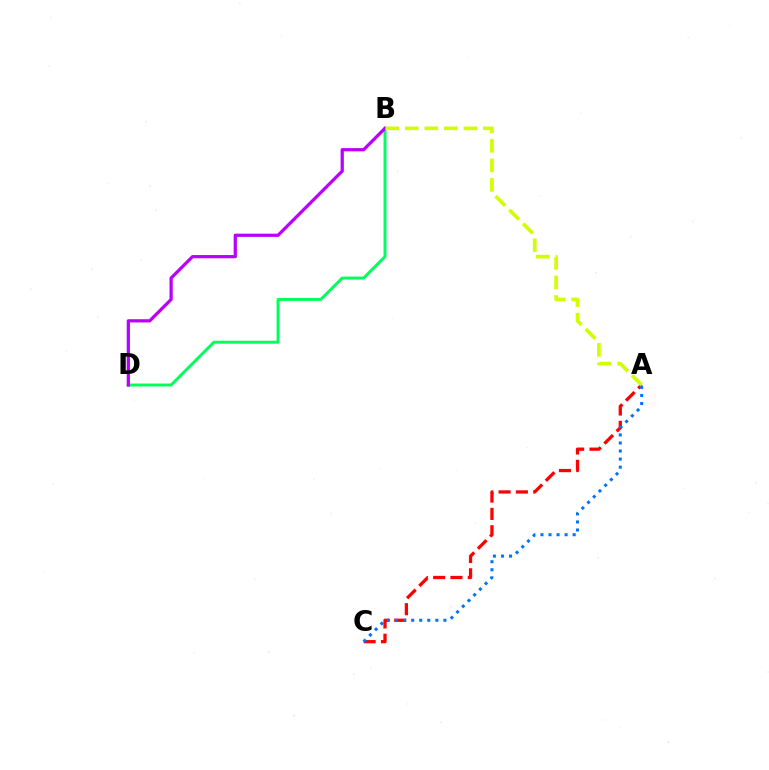{('A', 'C'): [{'color': '#ff0000', 'line_style': 'dashed', 'thickness': 2.35}, {'color': '#0074ff', 'line_style': 'dotted', 'thickness': 2.19}], ('B', 'D'): [{'color': '#00ff5c', 'line_style': 'solid', 'thickness': 2.12}, {'color': '#b900ff', 'line_style': 'solid', 'thickness': 2.33}], ('A', 'B'): [{'color': '#d1ff00', 'line_style': 'dashed', 'thickness': 2.65}]}